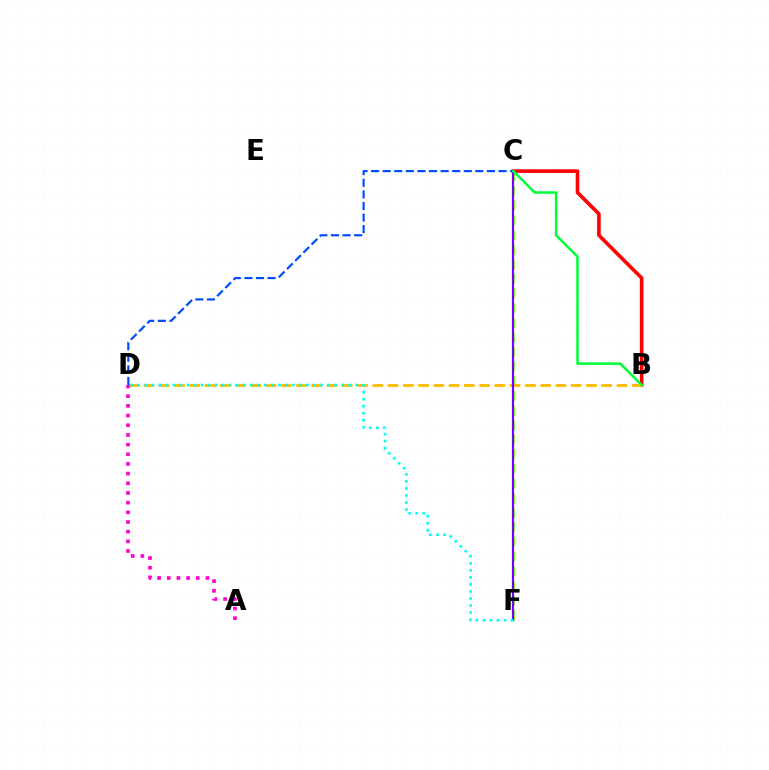{('B', 'C'): [{'color': '#ff0000', 'line_style': 'solid', 'thickness': 2.6}, {'color': '#00ff39', 'line_style': 'solid', 'thickness': 1.81}], ('C', 'F'): [{'color': '#84ff00', 'line_style': 'dashed', 'thickness': 1.99}, {'color': '#7200ff', 'line_style': 'solid', 'thickness': 1.57}], ('B', 'D'): [{'color': '#ffbd00', 'line_style': 'dashed', 'thickness': 2.07}], ('C', 'D'): [{'color': '#004bff', 'line_style': 'dashed', 'thickness': 1.57}], ('A', 'D'): [{'color': '#ff00cf', 'line_style': 'dotted', 'thickness': 2.63}], ('D', 'F'): [{'color': '#00fff6', 'line_style': 'dotted', 'thickness': 1.91}]}